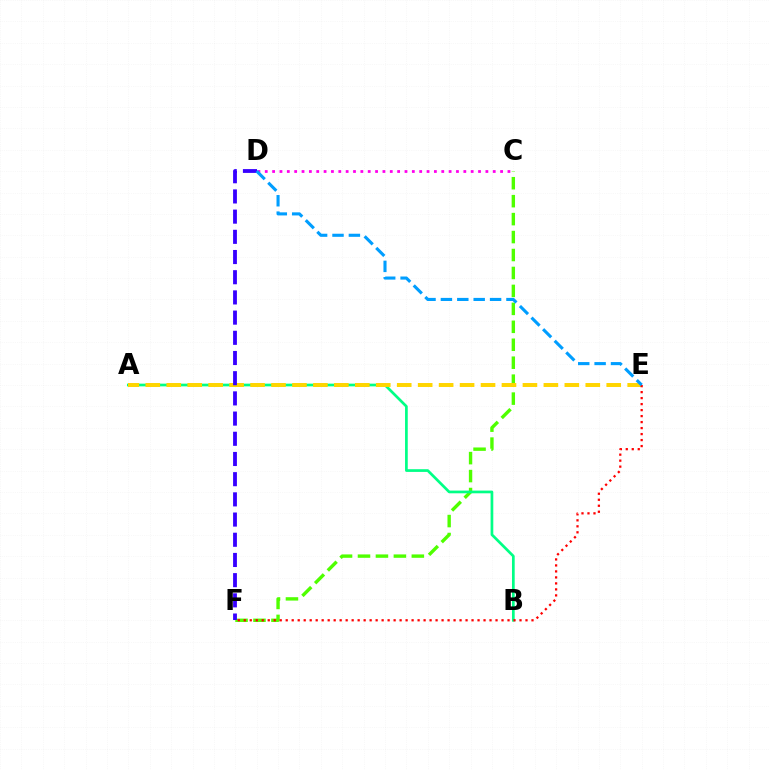{('C', 'F'): [{'color': '#4fff00', 'line_style': 'dashed', 'thickness': 2.44}], ('A', 'B'): [{'color': '#00ff86', 'line_style': 'solid', 'thickness': 1.95}], ('A', 'E'): [{'color': '#ffd500', 'line_style': 'dashed', 'thickness': 2.85}], ('D', 'F'): [{'color': '#3700ff', 'line_style': 'dashed', 'thickness': 2.74}], ('C', 'D'): [{'color': '#ff00ed', 'line_style': 'dotted', 'thickness': 2.0}], ('E', 'F'): [{'color': '#ff0000', 'line_style': 'dotted', 'thickness': 1.63}], ('D', 'E'): [{'color': '#009eff', 'line_style': 'dashed', 'thickness': 2.23}]}